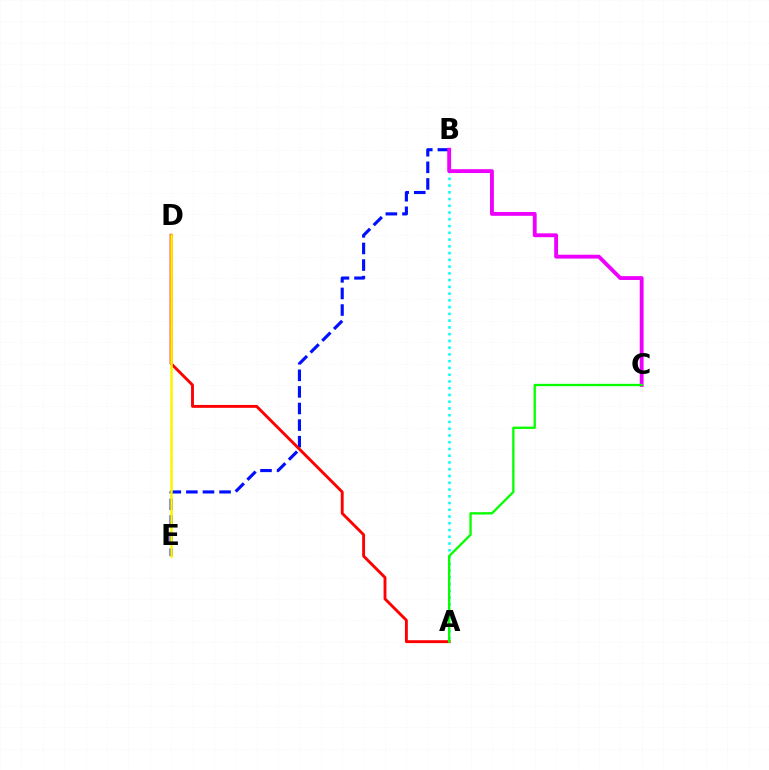{('A', 'B'): [{'color': '#00fff6', 'line_style': 'dotted', 'thickness': 1.84}], ('B', 'E'): [{'color': '#0010ff', 'line_style': 'dashed', 'thickness': 2.25}], ('A', 'D'): [{'color': '#ff0000', 'line_style': 'solid', 'thickness': 2.08}], ('B', 'C'): [{'color': '#ee00ff', 'line_style': 'solid', 'thickness': 2.77}], ('A', 'C'): [{'color': '#08ff00', 'line_style': 'solid', 'thickness': 1.68}], ('D', 'E'): [{'color': '#fcf500', 'line_style': 'solid', 'thickness': 1.81}]}